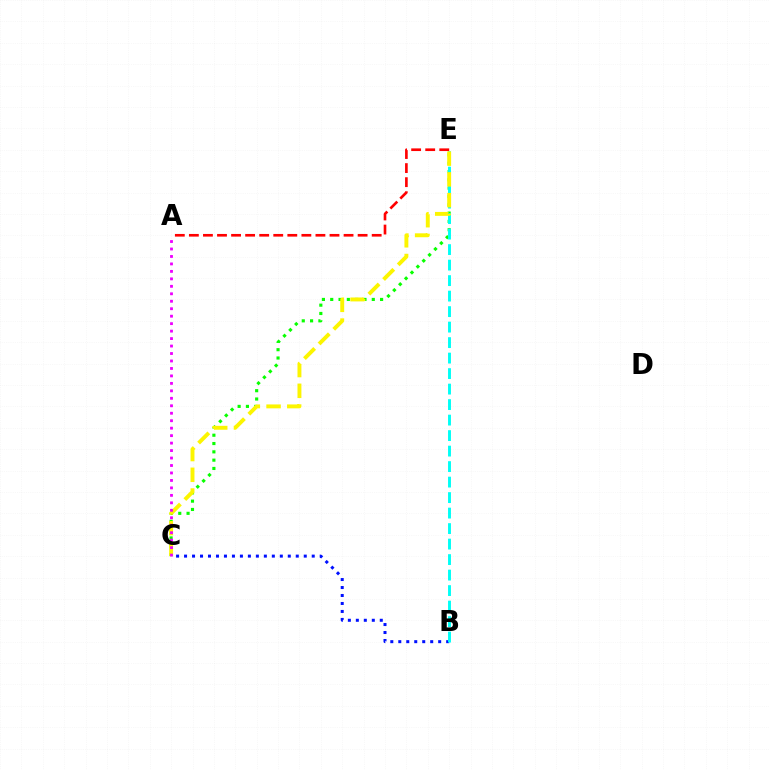{('C', 'E'): [{'color': '#08ff00', 'line_style': 'dotted', 'thickness': 2.26}, {'color': '#fcf500', 'line_style': 'dashed', 'thickness': 2.82}], ('A', 'E'): [{'color': '#ff0000', 'line_style': 'dashed', 'thickness': 1.91}], ('B', 'C'): [{'color': '#0010ff', 'line_style': 'dotted', 'thickness': 2.17}], ('B', 'E'): [{'color': '#00fff6', 'line_style': 'dashed', 'thickness': 2.11}], ('A', 'C'): [{'color': '#ee00ff', 'line_style': 'dotted', 'thickness': 2.03}]}